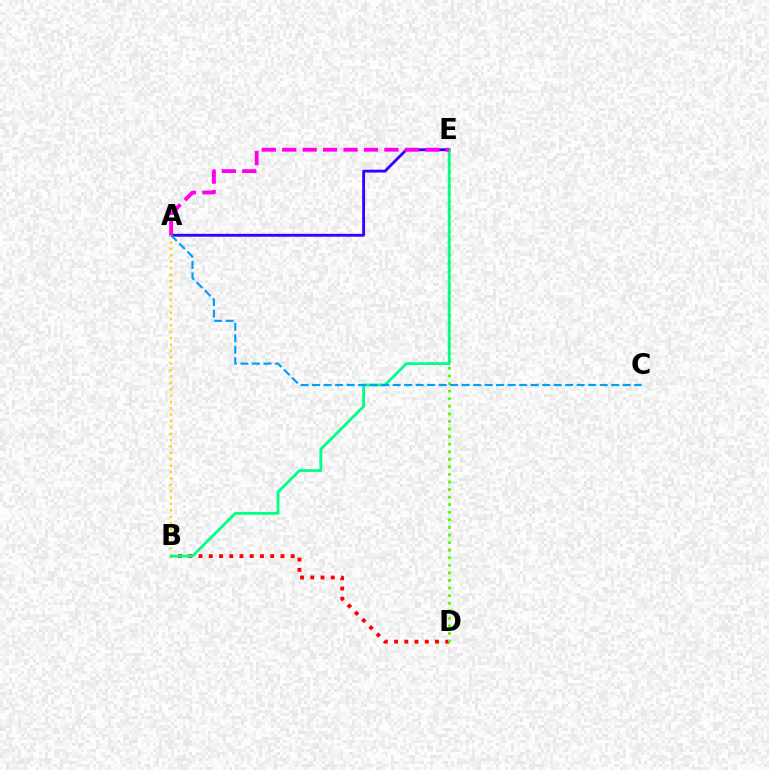{('A', 'E'): [{'color': '#3700ff', 'line_style': 'solid', 'thickness': 2.06}, {'color': '#ff00ed', 'line_style': 'dashed', 'thickness': 2.78}], ('B', 'D'): [{'color': '#ff0000', 'line_style': 'dotted', 'thickness': 2.78}], ('A', 'B'): [{'color': '#ffd500', 'line_style': 'dotted', 'thickness': 1.73}], ('D', 'E'): [{'color': '#4fff00', 'line_style': 'dotted', 'thickness': 2.06}], ('B', 'E'): [{'color': '#00ff86', 'line_style': 'solid', 'thickness': 2.02}], ('A', 'C'): [{'color': '#009eff', 'line_style': 'dashed', 'thickness': 1.56}]}